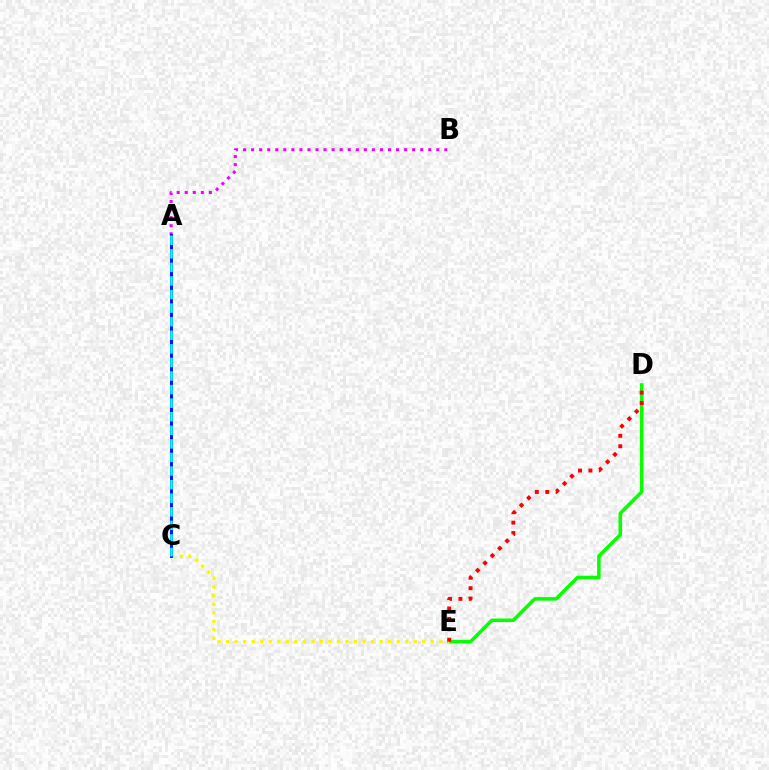{('A', 'B'): [{'color': '#ee00ff', 'line_style': 'dotted', 'thickness': 2.19}], ('D', 'E'): [{'color': '#08ff00', 'line_style': 'solid', 'thickness': 2.54}, {'color': '#ff0000', 'line_style': 'dotted', 'thickness': 2.83}], ('C', 'E'): [{'color': '#fcf500', 'line_style': 'dotted', 'thickness': 2.32}], ('A', 'C'): [{'color': '#0010ff', 'line_style': 'solid', 'thickness': 2.11}, {'color': '#00fff6', 'line_style': 'dashed', 'thickness': 1.84}]}